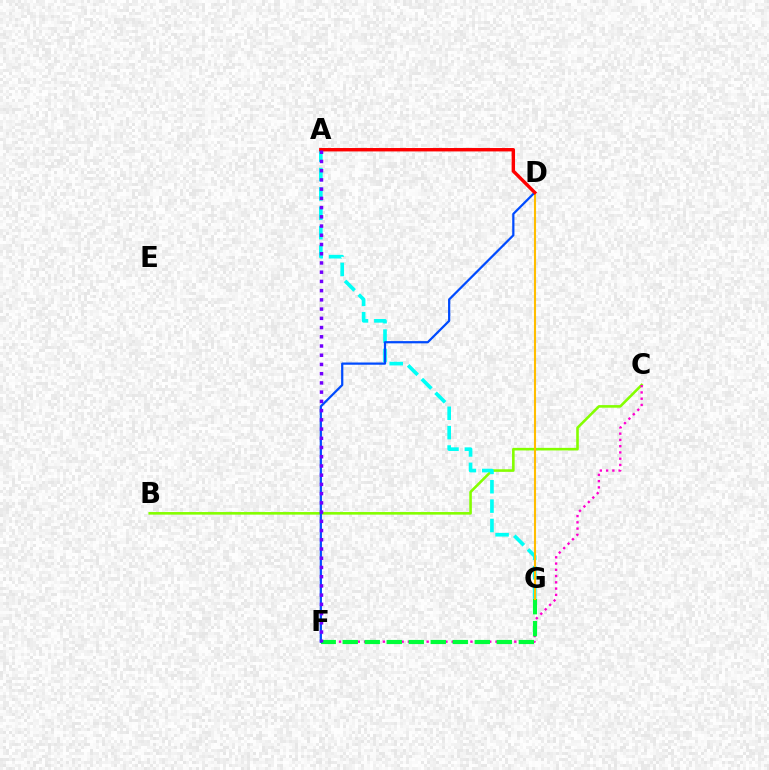{('B', 'C'): [{'color': '#84ff00', 'line_style': 'solid', 'thickness': 1.87}], ('A', 'G'): [{'color': '#00fff6', 'line_style': 'dashed', 'thickness': 2.63}], ('C', 'F'): [{'color': '#ff00cf', 'line_style': 'dotted', 'thickness': 1.7}], ('F', 'G'): [{'color': '#00ff39', 'line_style': 'dashed', 'thickness': 2.99}], ('D', 'G'): [{'color': '#ffbd00', 'line_style': 'solid', 'thickness': 1.51}], ('D', 'F'): [{'color': '#004bff', 'line_style': 'solid', 'thickness': 1.61}], ('A', 'D'): [{'color': '#ff0000', 'line_style': 'solid', 'thickness': 2.45}], ('A', 'F'): [{'color': '#7200ff', 'line_style': 'dotted', 'thickness': 2.51}]}